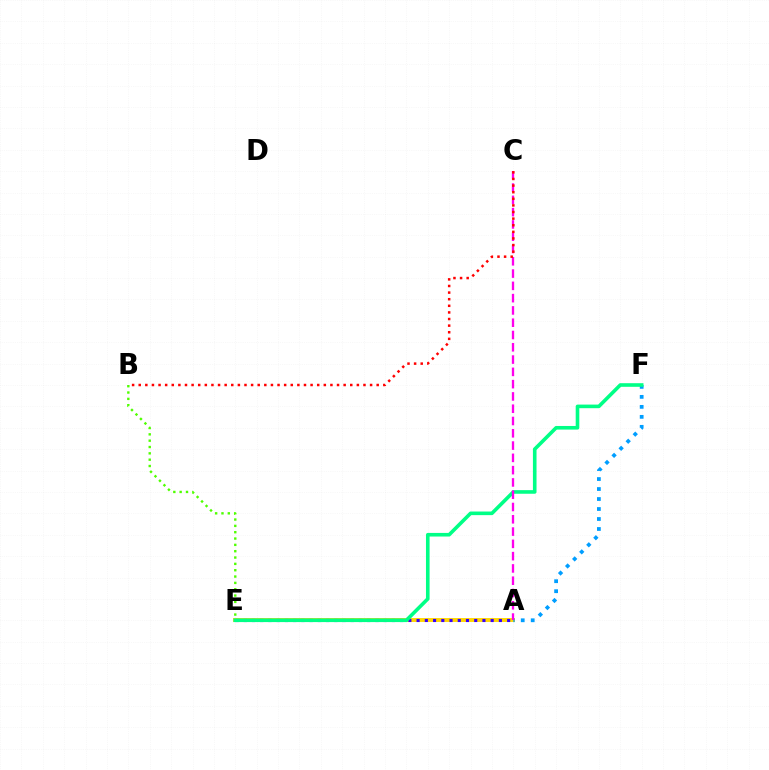{('A', 'E'): [{'color': '#ffd500', 'line_style': 'solid', 'thickness': 2.81}, {'color': '#3700ff', 'line_style': 'dotted', 'thickness': 2.24}], ('A', 'F'): [{'color': '#009eff', 'line_style': 'dotted', 'thickness': 2.71}], ('B', 'E'): [{'color': '#4fff00', 'line_style': 'dotted', 'thickness': 1.72}], ('E', 'F'): [{'color': '#00ff86', 'line_style': 'solid', 'thickness': 2.6}], ('A', 'C'): [{'color': '#ff00ed', 'line_style': 'dashed', 'thickness': 1.67}], ('B', 'C'): [{'color': '#ff0000', 'line_style': 'dotted', 'thickness': 1.8}]}